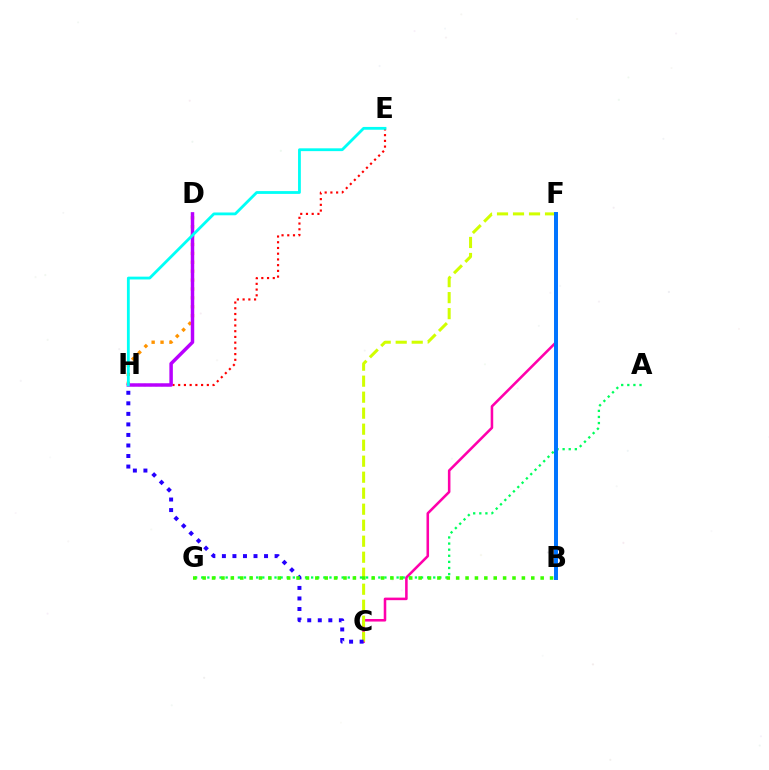{('D', 'H'): [{'color': '#ff9400', 'line_style': 'dotted', 'thickness': 2.42}, {'color': '#b900ff', 'line_style': 'solid', 'thickness': 2.5}], ('C', 'F'): [{'color': '#ff00ac', 'line_style': 'solid', 'thickness': 1.84}, {'color': '#d1ff00', 'line_style': 'dashed', 'thickness': 2.17}], ('A', 'G'): [{'color': '#00ff5c', 'line_style': 'dotted', 'thickness': 1.66}], ('E', 'H'): [{'color': '#ff0000', 'line_style': 'dotted', 'thickness': 1.56}, {'color': '#00fff6', 'line_style': 'solid', 'thickness': 2.02}], ('C', 'H'): [{'color': '#2500ff', 'line_style': 'dotted', 'thickness': 2.86}], ('B', 'G'): [{'color': '#3dff00', 'line_style': 'dotted', 'thickness': 2.55}], ('B', 'F'): [{'color': '#0074ff', 'line_style': 'solid', 'thickness': 2.85}]}